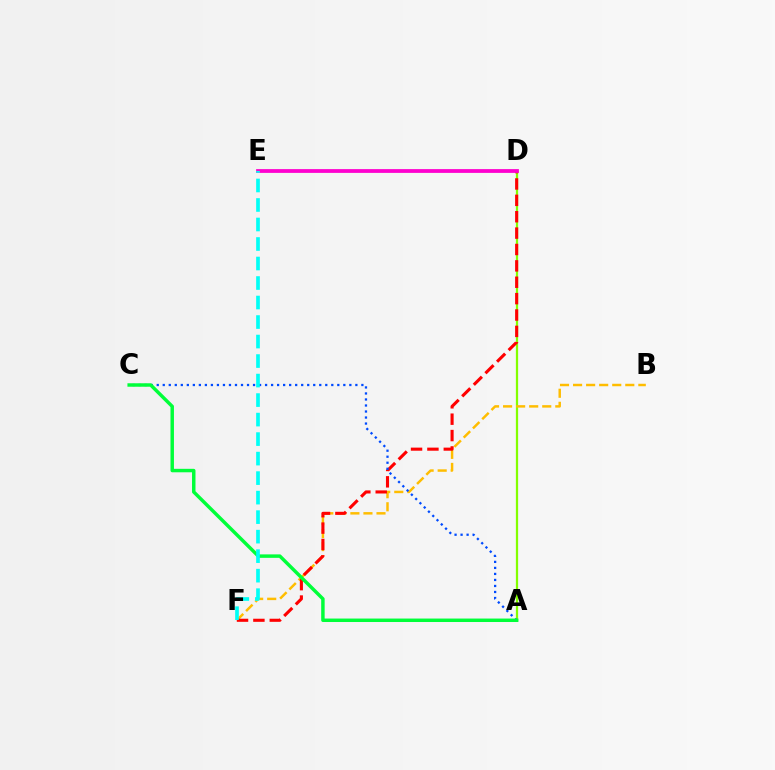{('A', 'D'): [{'color': '#84ff00', 'line_style': 'solid', 'thickness': 1.62}], ('D', 'E'): [{'color': '#7200ff', 'line_style': 'dotted', 'thickness': 1.5}, {'color': '#ff00cf', 'line_style': 'solid', 'thickness': 2.71}], ('B', 'F'): [{'color': '#ffbd00', 'line_style': 'dashed', 'thickness': 1.77}], ('D', 'F'): [{'color': '#ff0000', 'line_style': 'dashed', 'thickness': 2.23}], ('A', 'C'): [{'color': '#004bff', 'line_style': 'dotted', 'thickness': 1.64}, {'color': '#00ff39', 'line_style': 'solid', 'thickness': 2.49}], ('E', 'F'): [{'color': '#00fff6', 'line_style': 'dashed', 'thickness': 2.65}]}